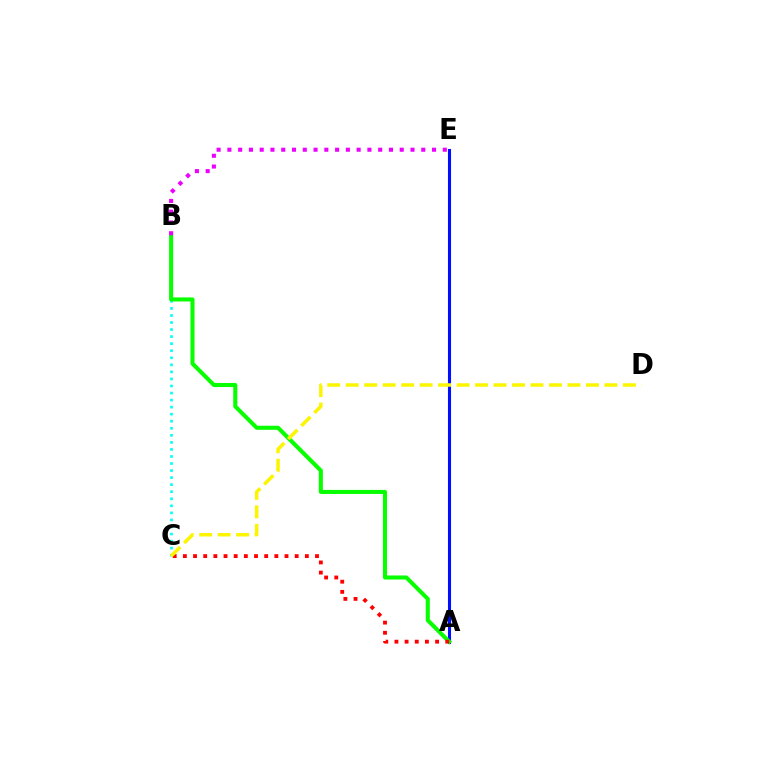{('B', 'C'): [{'color': '#00fff6', 'line_style': 'dotted', 'thickness': 1.92}], ('A', 'E'): [{'color': '#0010ff', 'line_style': 'solid', 'thickness': 2.22}], ('A', 'B'): [{'color': '#08ff00', 'line_style': 'solid', 'thickness': 2.93}], ('A', 'C'): [{'color': '#ff0000', 'line_style': 'dotted', 'thickness': 2.76}], ('C', 'D'): [{'color': '#fcf500', 'line_style': 'dashed', 'thickness': 2.51}], ('B', 'E'): [{'color': '#ee00ff', 'line_style': 'dotted', 'thickness': 2.93}]}